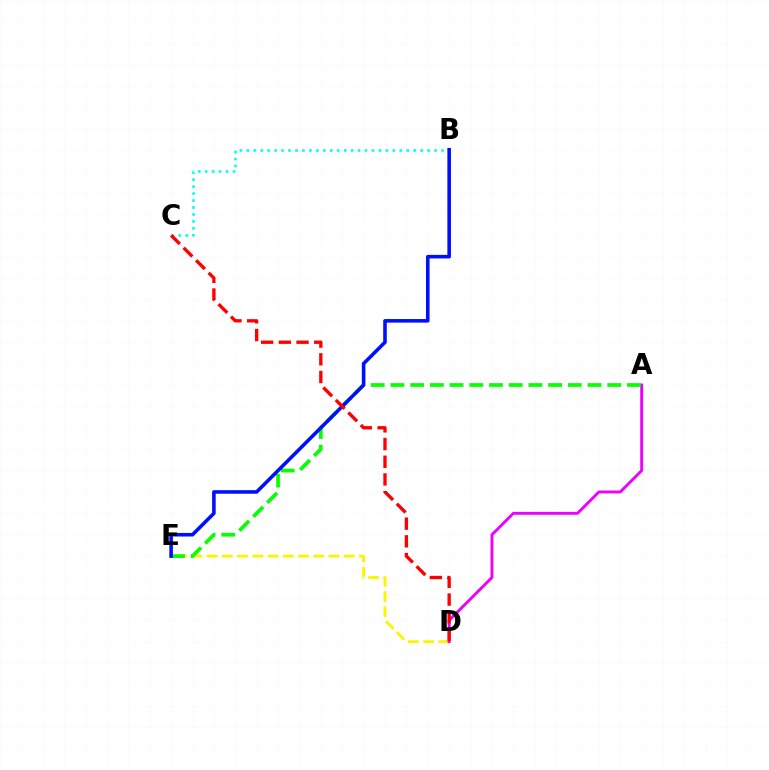{('B', 'C'): [{'color': '#00fff6', 'line_style': 'dotted', 'thickness': 1.89}], ('D', 'E'): [{'color': '#fcf500', 'line_style': 'dashed', 'thickness': 2.07}], ('A', 'D'): [{'color': '#ee00ff', 'line_style': 'solid', 'thickness': 2.08}], ('A', 'E'): [{'color': '#08ff00', 'line_style': 'dashed', 'thickness': 2.68}], ('B', 'E'): [{'color': '#0010ff', 'line_style': 'solid', 'thickness': 2.58}], ('C', 'D'): [{'color': '#ff0000', 'line_style': 'dashed', 'thickness': 2.4}]}